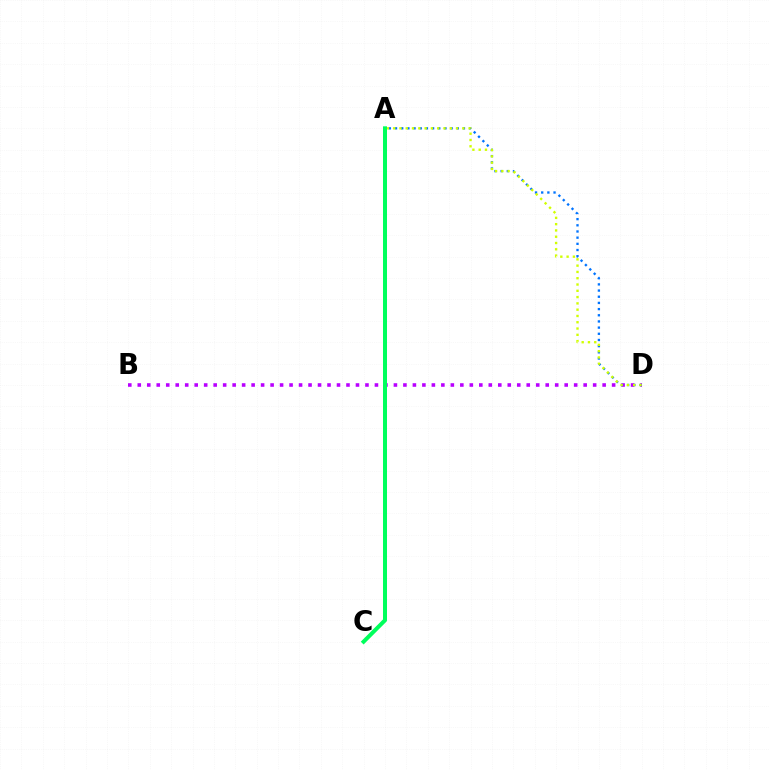{('B', 'D'): [{'color': '#b900ff', 'line_style': 'dotted', 'thickness': 2.58}], ('A', 'C'): [{'color': '#ff0000', 'line_style': 'dashed', 'thickness': 1.57}, {'color': '#00ff5c', 'line_style': 'solid', 'thickness': 2.89}], ('A', 'D'): [{'color': '#0074ff', 'line_style': 'dotted', 'thickness': 1.68}, {'color': '#d1ff00', 'line_style': 'dotted', 'thickness': 1.71}]}